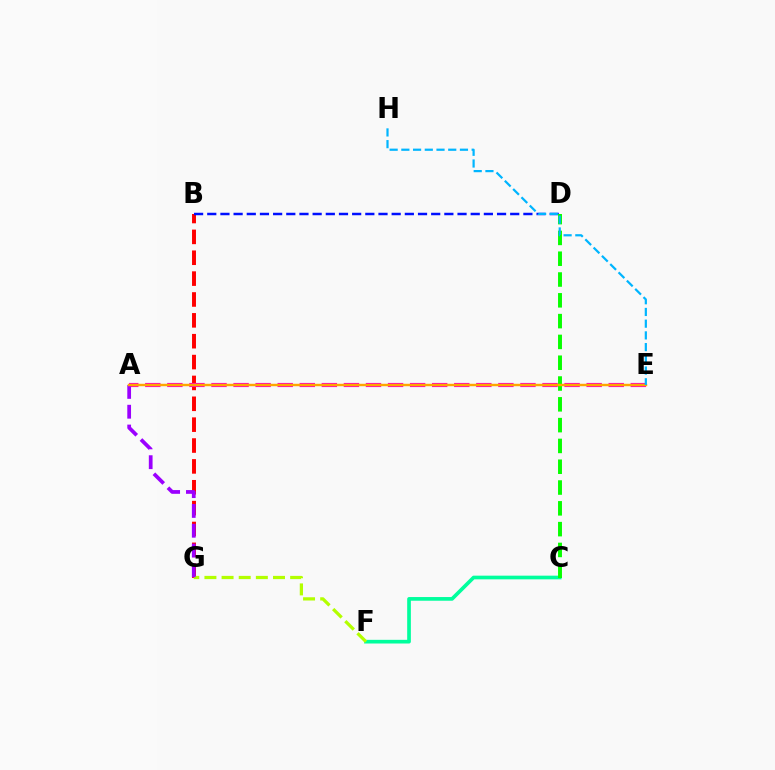{('C', 'F'): [{'color': '#00ff9d', 'line_style': 'solid', 'thickness': 2.65}], ('B', 'G'): [{'color': '#ff0000', 'line_style': 'dashed', 'thickness': 2.83}], ('A', 'E'): [{'color': '#ff00bd', 'line_style': 'dashed', 'thickness': 3.0}, {'color': '#ffa500', 'line_style': 'solid', 'thickness': 1.76}], ('B', 'D'): [{'color': '#0010ff', 'line_style': 'dashed', 'thickness': 1.79}], ('F', 'G'): [{'color': '#b3ff00', 'line_style': 'dashed', 'thickness': 2.33}], ('A', 'G'): [{'color': '#9b00ff', 'line_style': 'dashed', 'thickness': 2.69}], ('C', 'D'): [{'color': '#08ff00', 'line_style': 'dashed', 'thickness': 2.83}], ('E', 'H'): [{'color': '#00b5ff', 'line_style': 'dashed', 'thickness': 1.59}]}